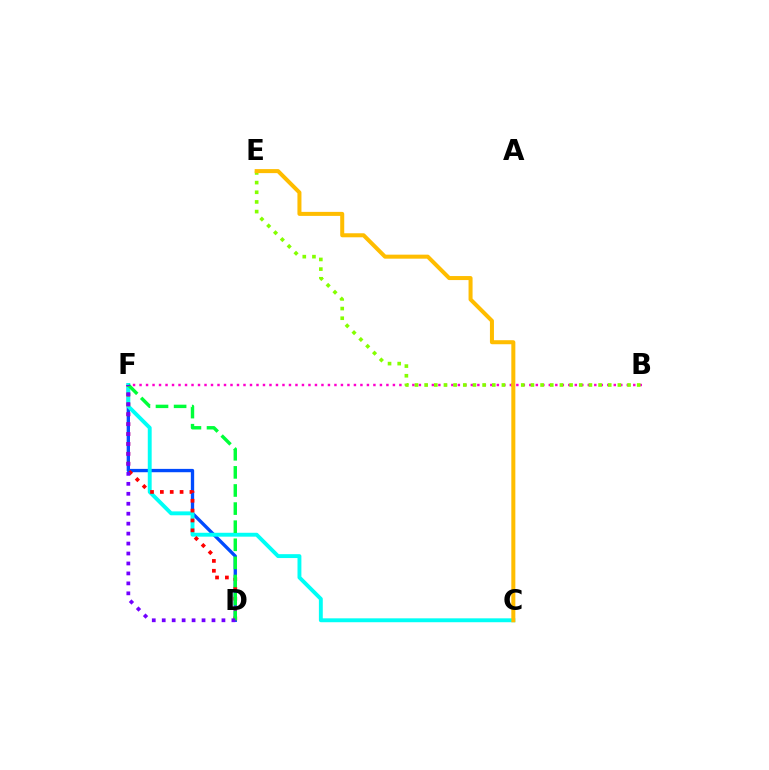{('B', 'F'): [{'color': '#ff00cf', 'line_style': 'dotted', 'thickness': 1.77}], ('D', 'F'): [{'color': '#004bff', 'line_style': 'solid', 'thickness': 2.4}, {'color': '#ff0000', 'line_style': 'dotted', 'thickness': 2.68}, {'color': '#00ff39', 'line_style': 'dashed', 'thickness': 2.46}, {'color': '#7200ff', 'line_style': 'dotted', 'thickness': 2.7}], ('C', 'F'): [{'color': '#00fff6', 'line_style': 'solid', 'thickness': 2.8}], ('B', 'E'): [{'color': '#84ff00', 'line_style': 'dotted', 'thickness': 2.63}], ('C', 'E'): [{'color': '#ffbd00', 'line_style': 'solid', 'thickness': 2.89}]}